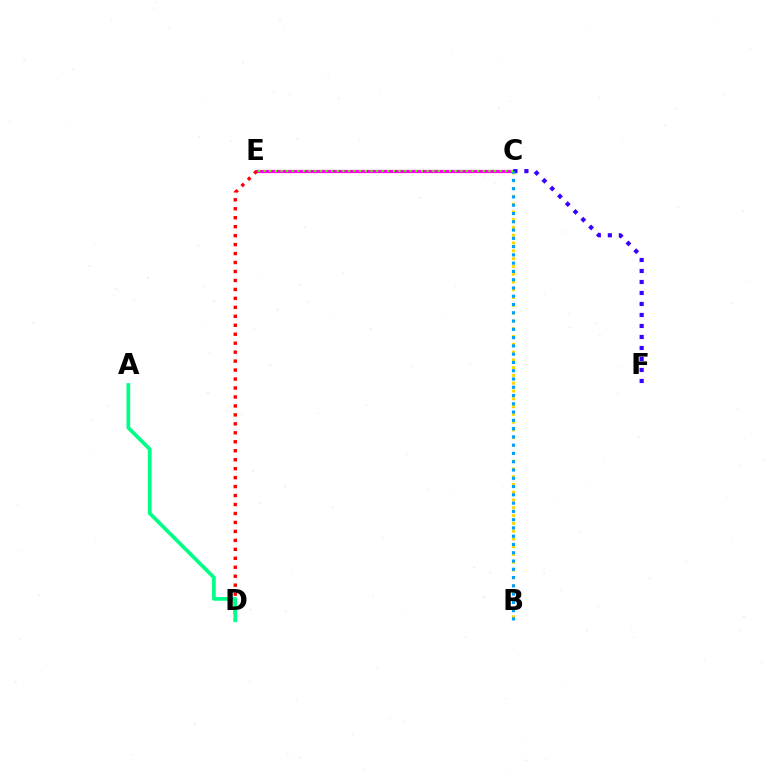{('C', 'E'): [{'color': '#ff00ed', 'line_style': 'solid', 'thickness': 2.32}, {'color': '#4fff00', 'line_style': 'dotted', 'thickness': 1.53}], ('D', 'E'): [{'color': '#ff0000', 'line_style': 'dotted', 'thickness': 2.44}], ('C', 'F'): [{'color': '#3700ff', 'line_style': 'dotted', 'thickness': 2.99}], ('B', 'C'): [{'color': '#ffd500', 'line_style': 'dotted', 'thickness': 2.12}, {'color': '#009eff', 'line_style': 'dotted', 'thickness': 2.25}], ('A', 'D'): [{'color': '#00ff86', 'line_style': 'solid', 'thickness': 2.67}]}